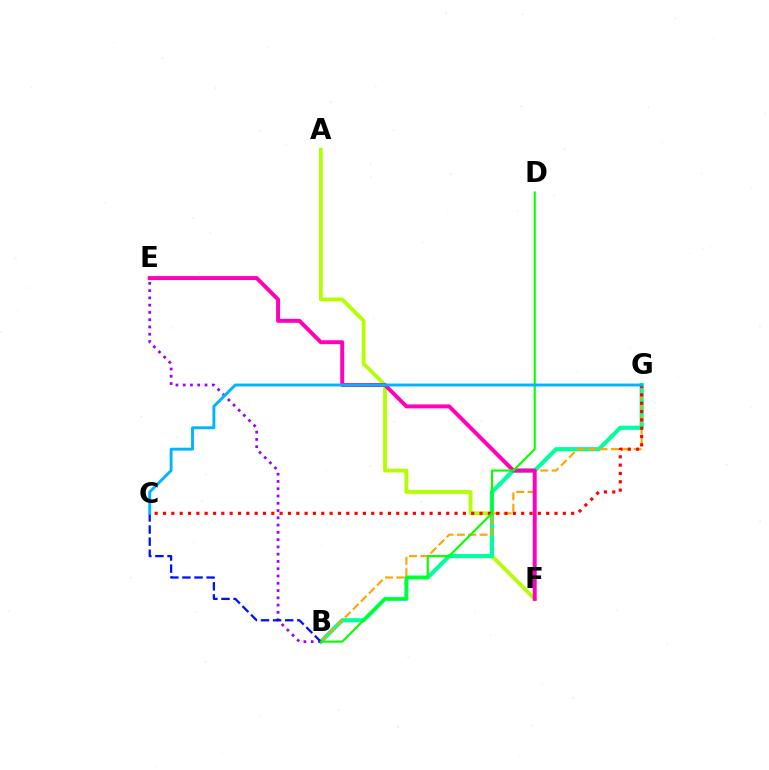{('A', 'F'): [{'color': '#b3ff00', 'line_style': 'solid', 'thickness': 2.74}], ('B', 'G'): [{'color': '#00ff9d', 'line_style': 'solid', 'thickness': 2.97}, {'color': '#ffa500', 'line_style': 'dashed', 'thickness': 1.54}], ('E', 'F'): [{'color': '#ff00bd', 'line_style': 'solid', 'thickness': 2.85}], ('C', 'G'): [{'color': '#ff0000', 'line_style': 'dotted', 'thickness': 2.26}, {'color': '#00b5ff', 'line_style': 'solid', 'thickness': 2.09}], ('B', 'E'): [{'color': '#9b00ff', 'line_style': 'dotted', 'thickness': 1.98}], ('B', 'C'): [{'color': '#0010ff', 'line_style': 'dashed', 'thickness': 1.64}], ('B', 'D'): [{'color': '#08ff00', 'line_style': 'solid', 'thickness': 1.53}]}